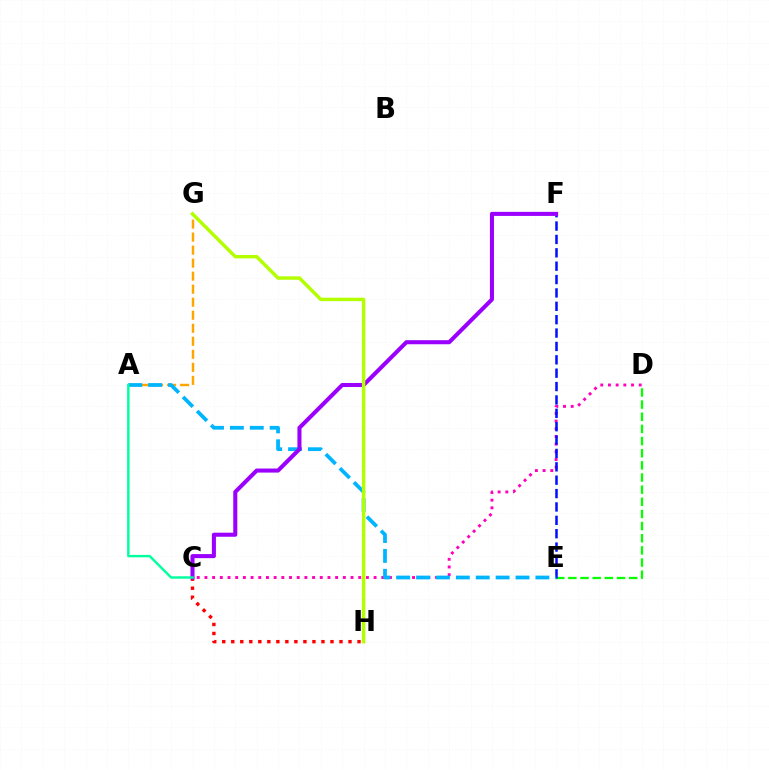{('C', 'H'): [{'color': '#ff0000', 'line_style': 'dotted', 'thickness': 2.45}], ('C', 'D'): [{'color': '#ff00bd', 'line_style': 'dotted', 'thickness': 2.09}], ('A', 'G'): [{'color': '#ffa500', 'line_style': 'dashed', 'thickness': 1.77}], ('D', 'E'): [{'color': '#08ff00', 'line_style': 'dashed', 'thickness': 1.65}], ('E', 'F'): [{'color': '#0010ff', 'line_style': 'dashed', 'thickness': 1.82}], ('A', 'E'): [{'color': '#00b5ff', 'line_style': 'dashed', 'thickness': 2.7}], ('C', 'F'): [{'color': '#9b00ff', 'line_style': 'solid', 'thickness': 2.92}], ('A', 'C'): [{'color': '#00ff9d', 'line_style': 'solid', 'thickness': 1.74}], ('G', 'H'): [{'color': '#b3ff00', 'line_style': 'solid', 'thickness': 2.47}]}